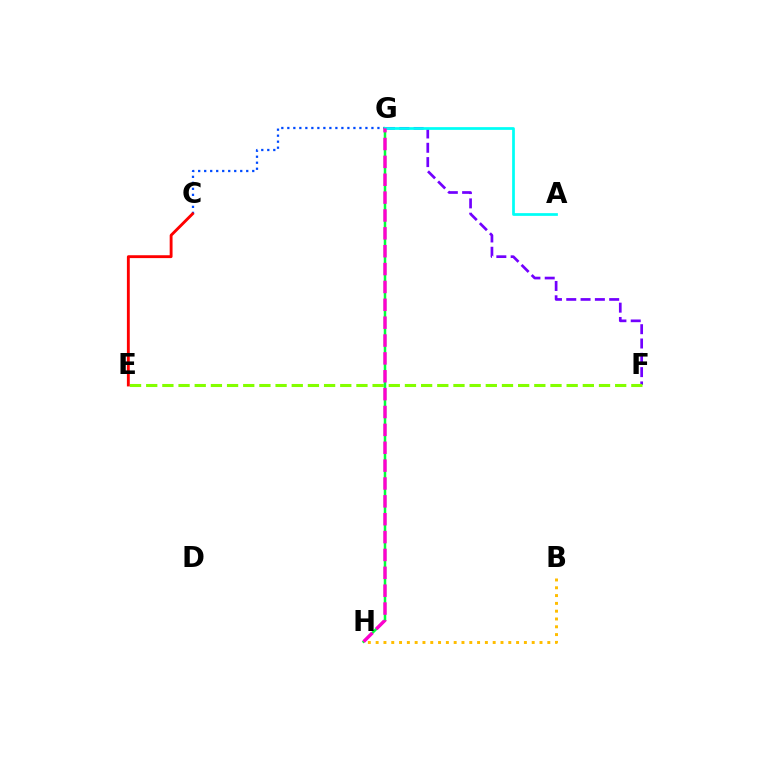{('F', 'G'): [{'color': '#7200ff', 'line_style': 'dashed', 'thickness': 1.94}], ('E', 'F'): [{'color': '#84ff00', 'line_style': 'dashed', 'thickness': 2.2}], ('C', 'G'): [{'color': '#004bff', 'line_style': 'dotted', 'thickness': 1.63}], ('C', 'E'): [{'color': '#ff0000', 'line_style': 'solid', 'thickness': 2.06}], ('G', 'H'): [{'color': '#00ff39', 'line_style': 'solid', 'thickness': 1.8}, {'color': '#ff00cf', 'line_style': 'dashed', 'thickness': 2.43}], ('B', 'H'): [{'color': '#ffbd00', 'line_style': 'dotted', 'thickness': 2.12}], ('A', 'G'): [{'color': '#00fff6', 'line_style': 'solid', 'thickness': 1.97}]}